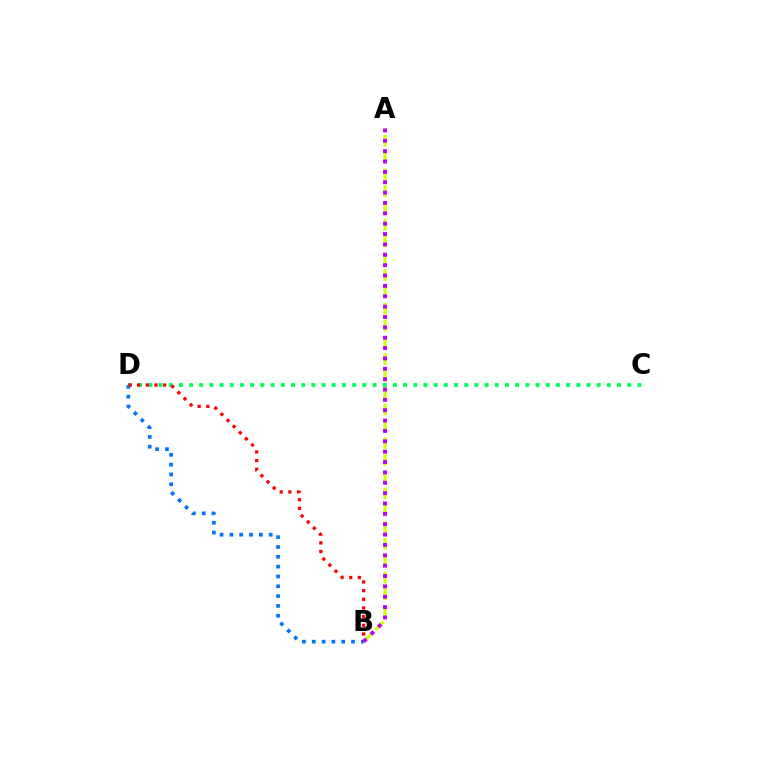{('A', 'B'): [{'color': '#d1ff00', 'line_style': 'dashed', 'thickness': 2.28}, {'color': '#b900ff', 'line_style': 'dotted', 'thickness': 2.82}], ('C', 'D'): [{'color': '#00ff5c', 'line_style': 'dotted', 'thickness': 2.77}], ('B', 'D'): [{'color': '#0074ff', 'line_style': 'dotted', 'thickness': 2.67}, {'color': '#ff0000', 'line_style': 'dotted', 'thickness': 2.36}]}